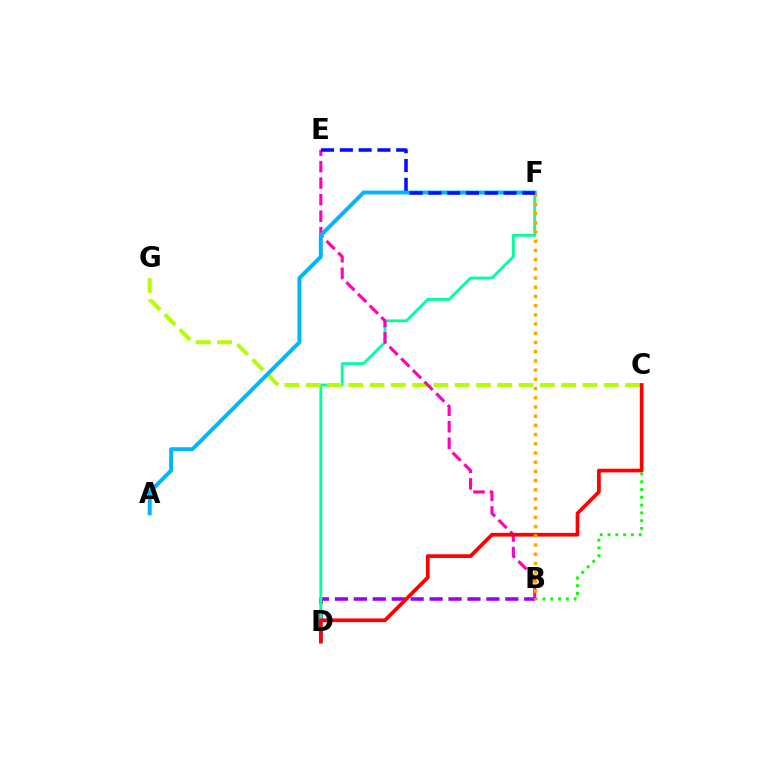{('B', 'C'): [{'color': '#08ff00', 'line_style': 'dotted', 'thickness': 2.11}], ('B', 'D'): [{'color': '#9b00ff', 'line_style': 'dashed', 'thickness': 2.57}], ('D', 'F'): [{'color': '#00ff9d', 'line_style': 'solid', 'thickness': 2.07}], ('C', 'G'): [{'color': '#b3ff00', 'line_style': 'dashed', 'thickness': 2.89}], ('B', 'E'): [{'color': '#ff00bd', 'line_style': 'dashed', 'thickness': 2.24}], ('C', 'D'): [{'color': '#ff0000', 'line_style': 'solid', 'thickness': 2.67}], ('B', 'F'): [{'color': '#ffa500', 'line_style': 'dotted', 'thickness': 2.5}], ('A', 'F'): [{'color': '#00b5ff', 'line_style': 'solid', 'thickness': 2.84}], ('E', 'F'): [{'color': '#0010ff', 'line_style': 'dashed', 'thickness': 2.55}]}